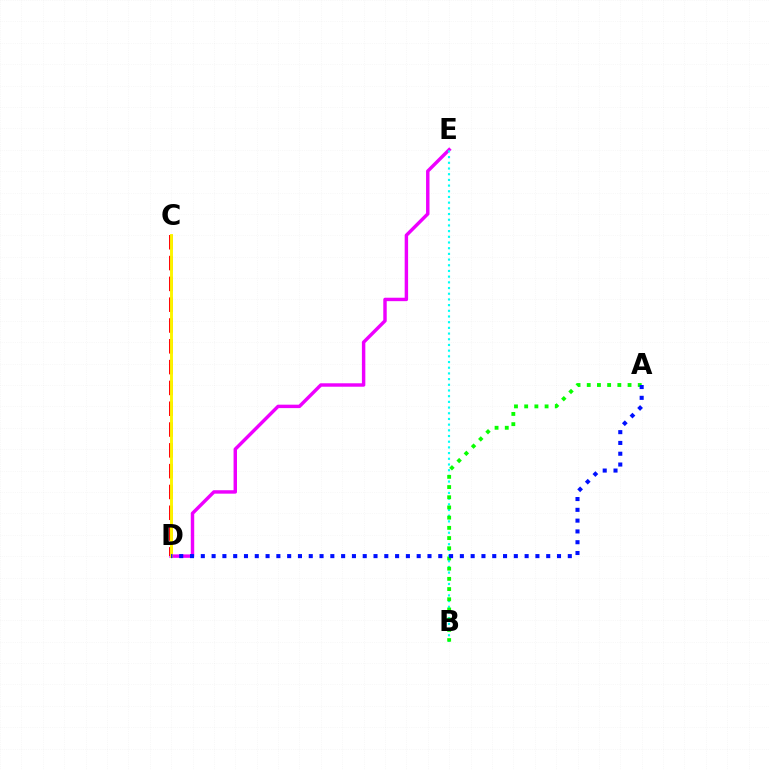{('D', 'E'): [{'color': '#ee00ff', 'line_style': 'solid', 'thickness': 2.48}], ('C', 'D'): [{'color': '#ff0000', 'line_style': 'dashed', 'thickness': 2.83}, {'color': '#fcf500', 'line_style': 'solid', 'thickness': 2.1}], ('B', 'E'): [{'color': '#00fff6', 'line_style': 'dotted', 'thickness': 1.55}], ('A', 'B'): [{'color': '#08ff00', 'line_style': 'dotted', 'thickness': 2.77}], ('A', 'D'): [{'color': '#0010ff', 'line_style': 'dotted', 'thickness': 2.93}]}